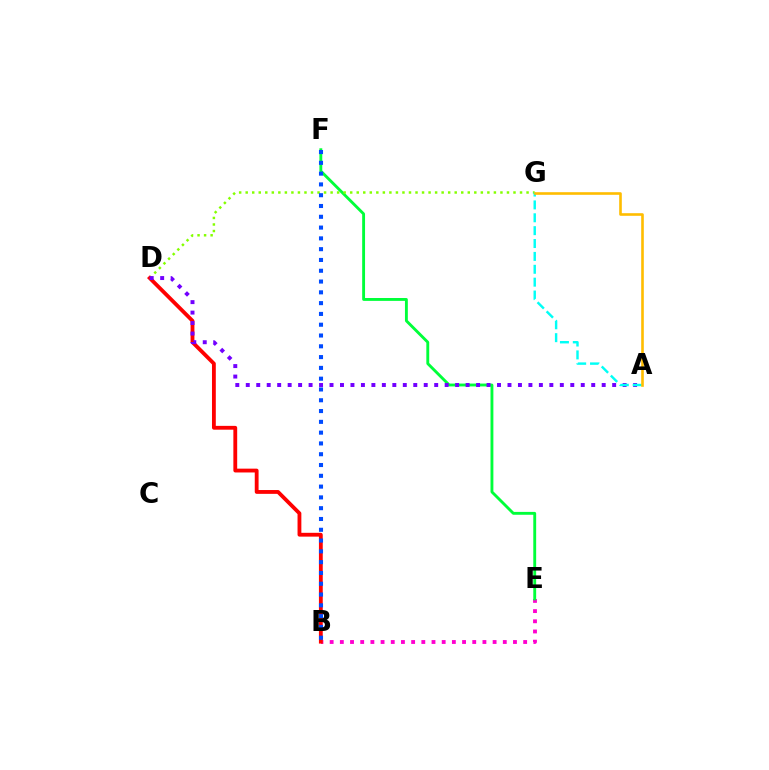{('B', 'E'): [{'color': '#ff00cf', 'line_style': 'dotted', 'thickness': 2.77}], ('E', 'F'): [{'color': '#00ff39', 'line_style': 'solid', 'thickness': 2.07}], ('D', 'G'): [{'color': '#84ff00', 'line_style': 'dotted', 'thickness': 1.77}], ('B', 'D'): [{'color': '#ff0000', 'line_style': 'solid', 'thickness': 2.75}], ('A', 'D'): [{'color': '#7200ff', 'line_style': 'dotted', 'thickness': 2.84}], ('B', 'F'): [{'color': '#004bff', 'line_style': 'dotted', 'thickness': 2.93}], ('A', 'G'): [{'color': '#00fff6', 'line_style': 'dashed', 'thickness': 1.75}, {'color': '#ffbd00', 'line_style': 'solid', 'thickness': 1.89}]}